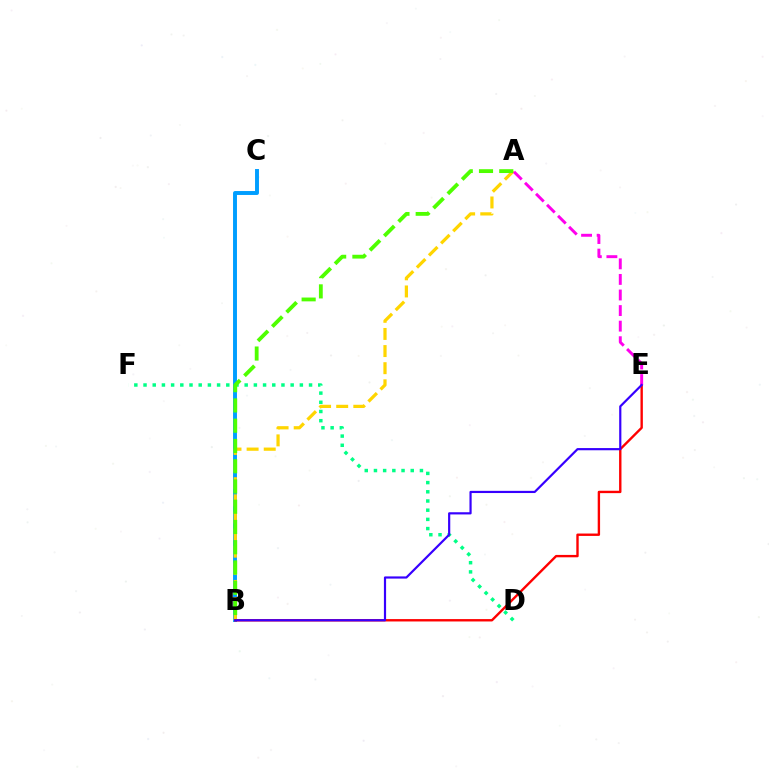{('B', 'C'): [{'color': '#009eff', 'line_style': 'solid', 'thickness': 2.83}], ('D', 'F'): [{'color': '#00ff86', 'line_style': 'dotted', 'thickness': 2.5}], ('A', 'B'): [{'color': '#ffd500', 'line_style': 'dashed', 'thickness': 2.33}, {'color': '#4fff00', 'line_style': 'dashed', 'thickness': 2.75}], ('B', 'E'): [{'color': '#ff0000', 'line_style': 'solid', 'thickness': 1.72}, {'color': '#3700ff', 'line_style': 'solid', 'thickness': 1.58}], ('A', 'E'): [{'color': '#ff00ed', 'line_style': 'dashed', 'thickness': 2.12}]}